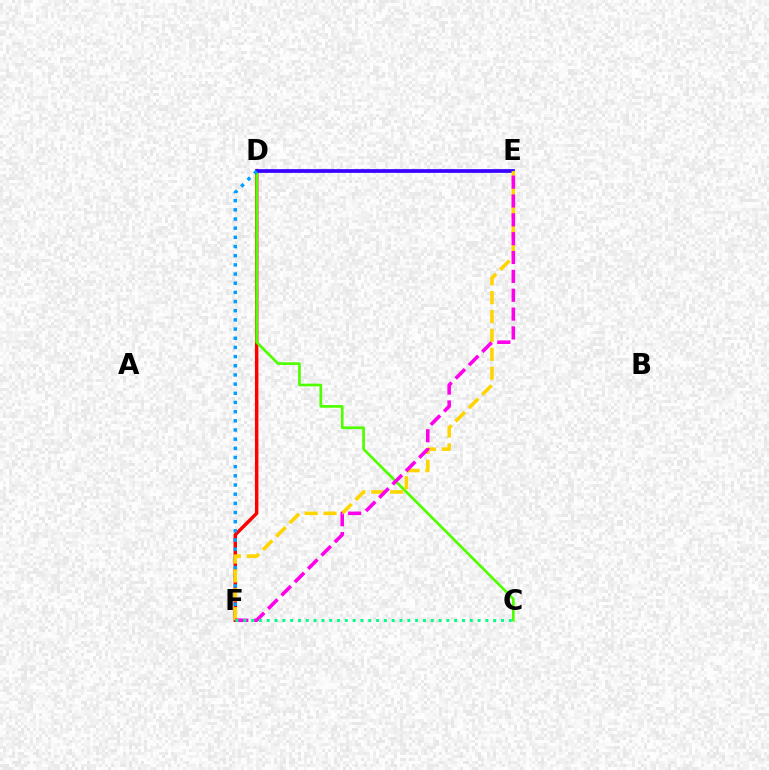{('D', 'F'): [{'color': '#ff0000', 'line_style': 'solid', 'thickness': 2.49}, {'color': '#009eff', 'line_style': 'dotted', 'thickness': 2.49}], ('C', 'D'): [{'color': '#4fff00', 'line_style': 'solid', 'thickness': 1.94}], ('D', 'E'): [{'color': '#3700ff', 'line_style': 'solid', 'thickness': 2.67}], ('E', 'F'): [{'color': '#ffd500', 'line_style': 'dashed', 'thickness': 2.57}, {'color': '#ff00ed', 'line_style': 'dashed', 'thickness': 2.56}], ('C', 'F'): [{'color': '#00ff86', 'line_style': 'dotted', 'thickness': 2.12}]}